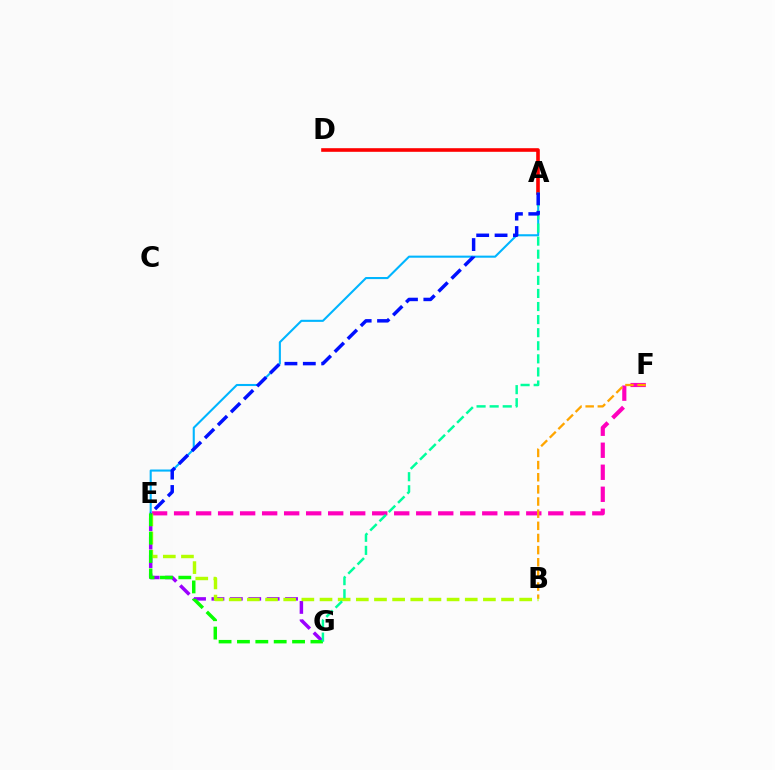{('E', 'F'): [{'color': '#ff00bd', 'line_style': 'dashed', 'thickness': 2.99}], ('E', 'G'): [{'color': '#9b00ff', 'line_style': 'dashed', 'thickness': 2.5}, {'color': '#08ff00', 'line_style': 'dashed', 'thickness': 2.5}], ('A', 'E'): [{'color': '#00b5ff', 'line_style': 'solid', 'thickness': 1.51}, {'color': '#0010ff', 'line_style': 'dashed', 'thickness': 2.5}], ('A', 'D'): [{'color': '#ff0000', 'line_style': 'solid', 'thickness': 2.6}], ('B', 'F'): [{'color': '#ffa500', 'line_style': 'dashed', 'thickness': 1.65}], ('B', 'E'): [{'color': '#b3ff00', 'line_style': 'dashed', 'thickness': 2.47}], ('A', 'G'): [{'color': '#00ff9d', 'line_style': 'dashed', 'thickness': 1.78}]}